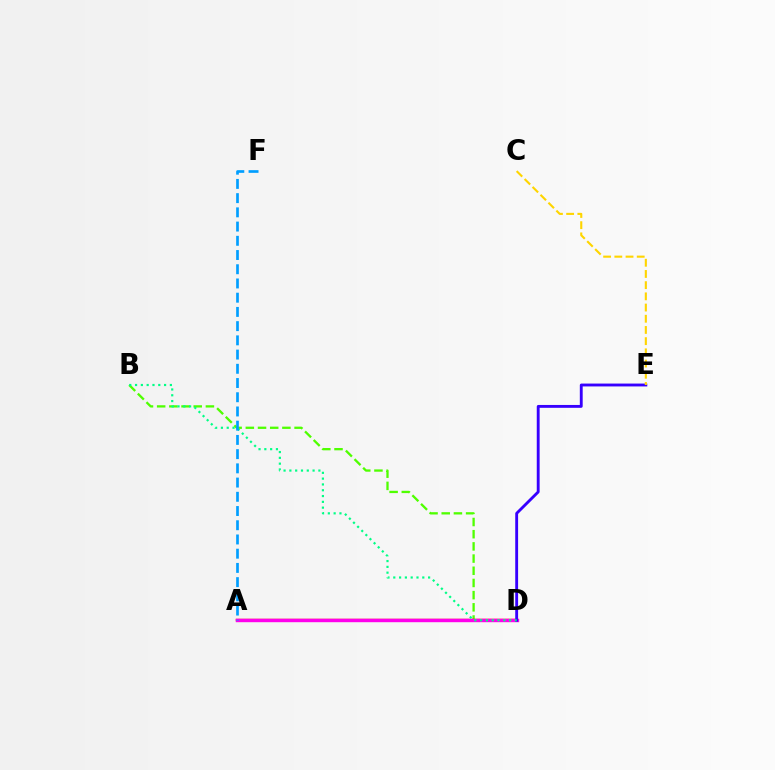{('B', 'D'): [{'color': '#4fff00', 'line_style': 'dashed', 'thickness': 1.66}, {'color': '#00ff86', 'line_style': 'dotted', 'thickness': 1.58}], ('A', 'D'): [{'color': '#ff0000', 'line_style': 'solid', 'thickness': 1.75}, {'color': '#ff00ed', 'line_style': 'solid', 'thickness': 2.45}], ('D', 'E'): [{'color': '#3700ff', 'line_style': 'solid', 'thickness': 2.06}], ('C', 'E'): [{'color': '#ffd500', 'line_style': 'dashed', 'thickness': 1.52}], ('A', 'F'): [{'color': '#009eff', 'line_style': 'dashed', 'thickness': 1.93}]}